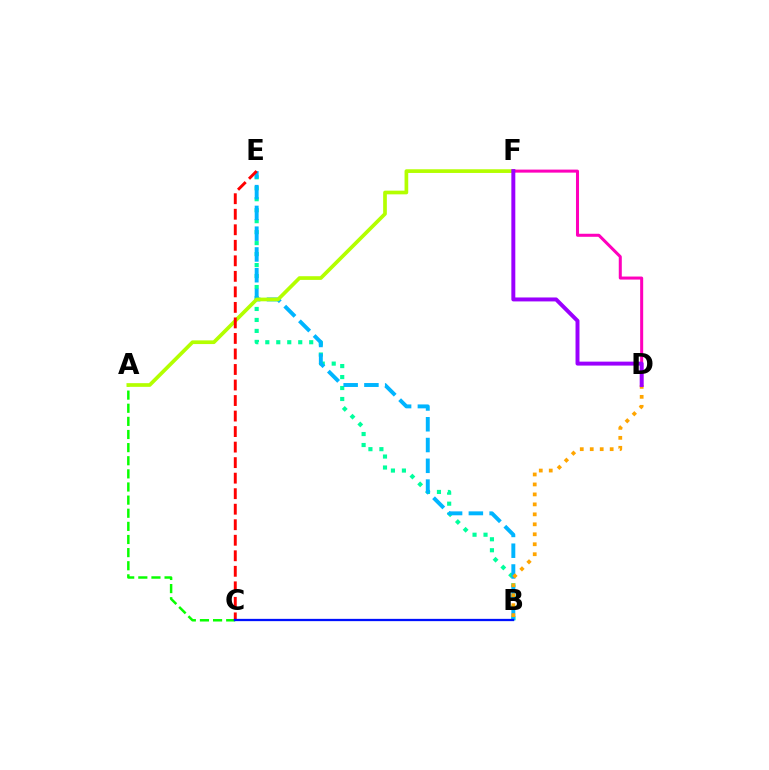{('B', 'E'): [{'color': '#00ff9d', 'line_style': 'dotted', 'thickness': 2.98}, {'color': '#00b5ff', 'line_style': 'dashed', 'thickness': 2.82}], ('A', 'C'): [{'color': '#08ff00', 'line_style': 'dashed', 'thickness': 1.78}], ('B', 'D'): [{'color': '#ffa500', 'line_style': 'dotted', 'thickness': 2.71}], ('A', 'F'): [{'color': '#b3ff00', 'line_style': 'solid', 'thickness': 2.66}], ('C', 'E'): [{'color': '#ff0000', 'line_style': 'dashed', 'thickness': 2.11}], ('B', 'C'): [{'color': '#0010ff', 'line_style': 'solid', 'thickness': 1.64}], ('D', 'F'): [{'color': '#ff00bd', 'line_style': 'solid', 'thickness': 2.18}, {'color': '#9b00ff', 'line_style': 'solid', 'thickness': 2.84}]}